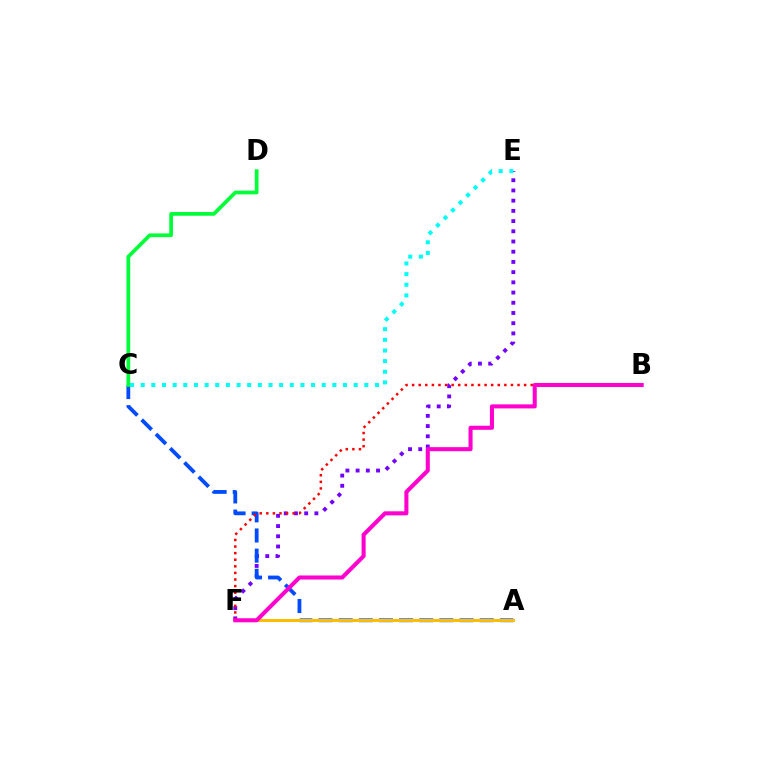{('E', 'F'): [{'color': '#7200ff', 'line_style': 'dotted', 'thickness': 2.77}], ('A', 'C'): [{'color': '#004bff', 'line_style': 'dashed', 'thickness': 2.74}], ('A', 'F'): [{'color': '#84ff00', 'line_style': 'dotted', 'thickness': 2.16}, {'color': '#ffbd00', 'line_style': 'solid', 'thickness': 2.15}], ('B', 'F'): [{'color': '#ff0000', 'line_style': 'dotted', 'thickness': 1.79}, {'color': '#ff00cf', 'line_style': 'solid', 'thickness': 2.92}], ('C', 'D'): [{'color': '#00ff39', 'line_style': 'solid', 'thickness': 2.68}], ('C', 'E'): [{'color': '#00fff6', 'line_style': 'dotted', 'thickness': 2.89}]}